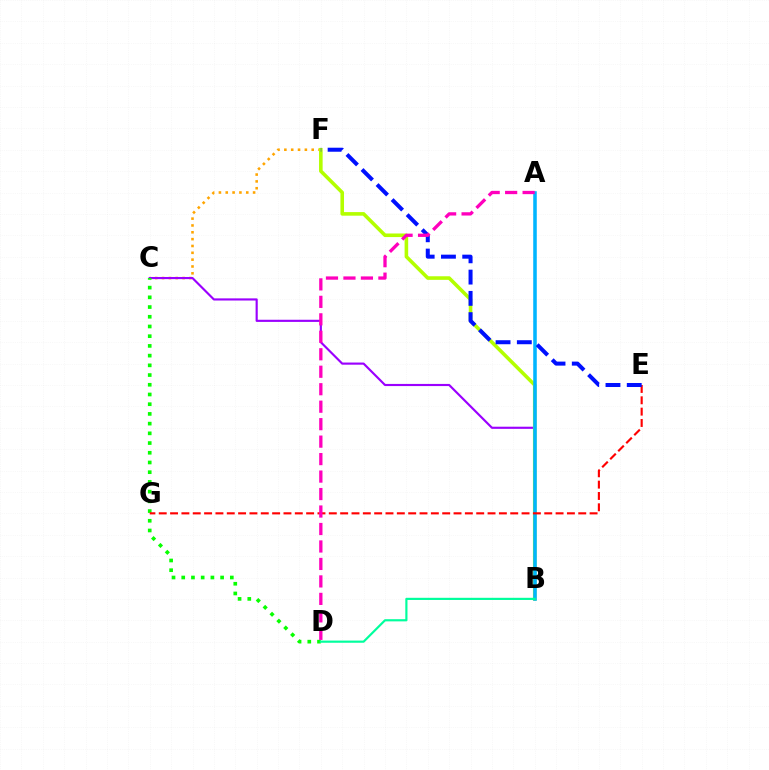{('C', 'F'): [{'color': '#ffa500', 'line_style': 'dotted', 'thickness': 1.86}], ('B', 'C'): [{'color': '#9b00ff', 'line_style': 'solid', 'thickness': 1.55}], ('C', 'D'): [{'color': '#08ff00', 'line_style': 'dotted', 'thickness': 2.64}], ('B', 'F'): [{'color': '#b3ff00', 'line_style': 'solid', 'thickness': 2.58}], ('A', 'B'): [{'color': '#00b5ff', 'line_style': 'solid', 'thickness': 2.55}], ('E', 'G'): [{'color': '#ff0000', 'line_style': 'dashed', 'thickness': 1.54}], ('E', 'F'): [{'color': '#0010ff', 'line_style': 'dashed', 'thickness': 2.89}], ('A', 'D'): [{'color': '#ff00bd', 'line_style': 'dashed', 'thickness': 2.37}], ('B', 'D'): [{'color': '#00ff9d', 'line_style': 'solid', 'thickness': 1.57}]}